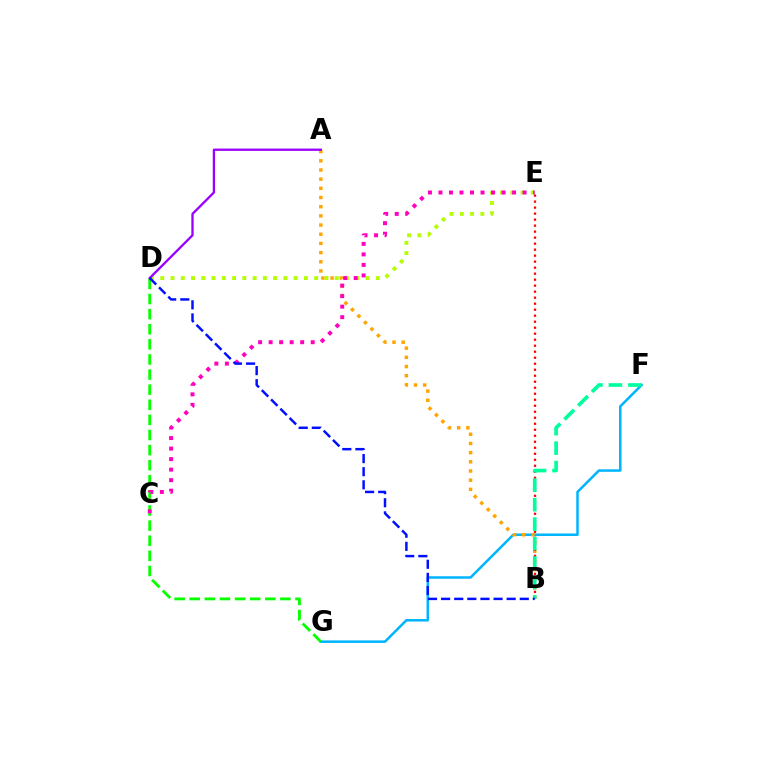{('F', 'G'): [{'color': '#00b5ff', 'line_style': 'solid', 'thickness': 1.81}], ('D', 'G'): [{'color': '#08ff00', 'line_style': 'dashed', 'thickness': 2.05}], ('A', 'B'): [{'color': '#ffa500', 'line_style': 'dotted', 'thickness': 2.49}], ('D', 'E'): [{'color': '#b3ff00', 'line_style': 'dotted', 'thickness': 2.79}], ('B', 'E'): [{'color': '#ff0000', 'line_style': 'dotted', 'thickness': 1.63}], ('B', 'F'): [{'color': '#00ff9d', 'line_style': 'dashed', 'thickness': 2.65}], ('C', 'E'): [{'color': '#ff00bd', 'line_style': 'dotted', 'thickness': 2.86}], ('A', 'D'): [{'color': '#9b00ff', 'line_style': 'solid', 'thickness': 1.66}], ('B', 'D'): [{'color': '#0010ff', 'line_style': 'dashed', 'thickness': 1.78}]}